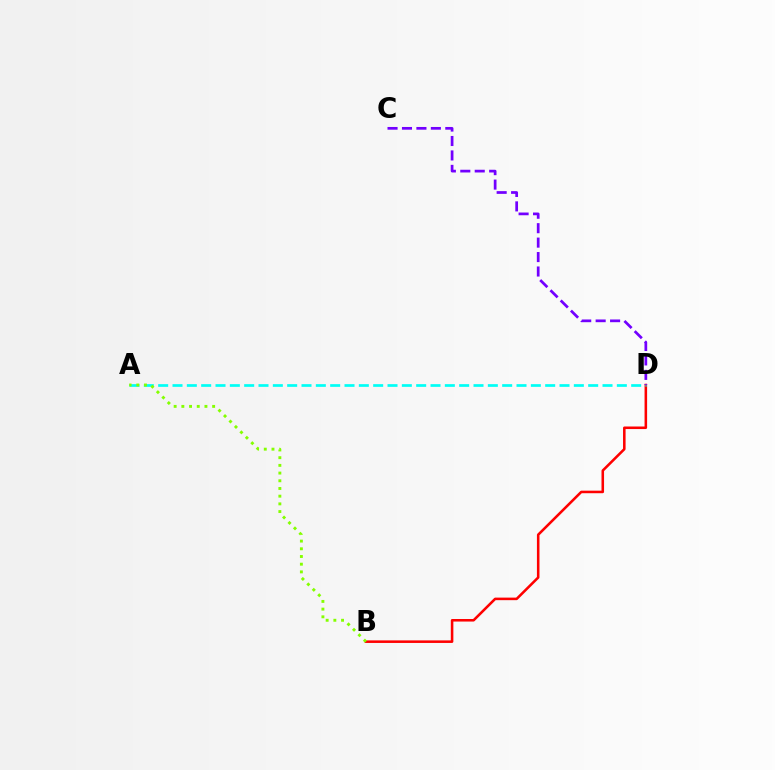{('B', 'D'): [{'color': '#ff0000', 'line_style': 'solid', 'thickness': 1.84}], ('A', 'D'): [{'color': '#00fff6', 'line_style': 'dashed', 'thickness': 1.95}], ('A', 'B'): [{'color': '#84ff00', 'line_style': 'dotted', 'thickness': 2.09}], ('C', 'D'): [{'color': '#7200ff', 'line_style': 'dashed', 'thickness': 1.96}]}